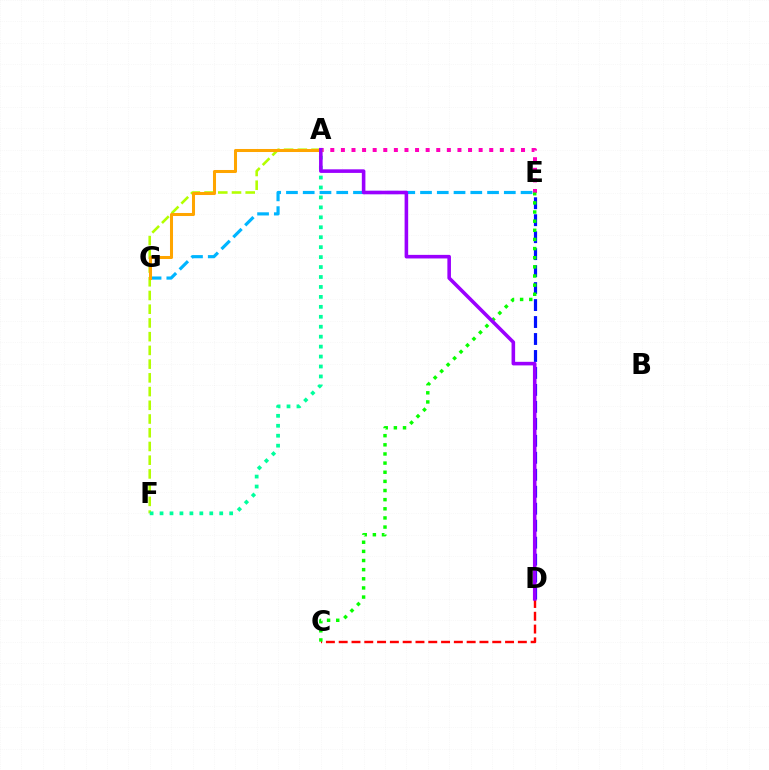{('C', 'D'): [{'color': '#ff0000', 'line_style': 'dashed', 'thickness': 1.74}], ('A', 'E'): [{'color': '#ff00bd', 'line_style': 'dotted', 'thickness': 2.88}], ('A', 'F'): [{'color': '#b3ff00', 'line_style': 'dashed', 'thickness': 1.86}, {'color': '#00ff9d', 'line_style': 'dotted', 'thickness': 2.7}], ('E', 'G'): [{'color': '#00b5ff', 'line_style': 'dashed', 'thickness': 2.28}], ('D', 'E'): [{'color': '#0010ff', 'line_style': 'dashed', 'thickness': 2.31}], ('A', 'G'): [{'color': '#ffa500', 'line_style': 'solid', 'thickness': 2.18}], ('C', 'E'): [{'color': '#08ff00', 'line_style': 'dotted', 'thickness': 2.48}], ('A', 'D'): [{'color': '#9b00ff', 'line_style': 'solid', 'thickness': 2.58}]}